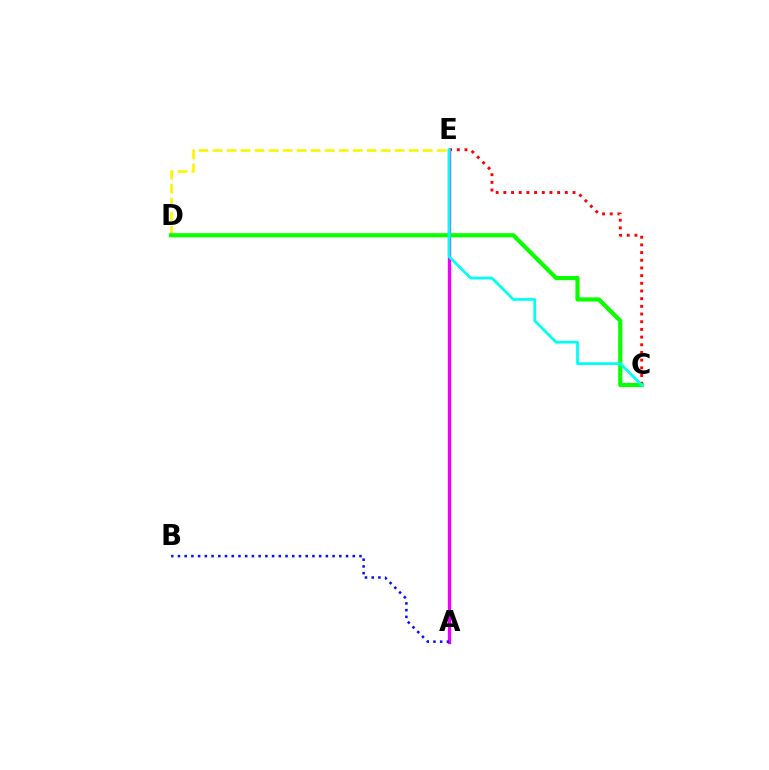{('D', 'E'): [{'color': '#fcf500', 'line_style': 'dashed', 'thickness': 1.9}], ('C', 'E'): [{'color': '#ff0000', 'line_style': 'dotted', 'thickness': 2.09}, {'color': '#00fff6', 'line_style': 'solid', 'thickness': 1.98}], ('A', 'E'): [{'color': '#ee00ff', 'line_style': 'solid', 'thickness': 2.39}], ('C', 'D'): [{'color': '#08ff00', 'line_style': 'solid', 'thickness': 3.0}], ('A', 'B'): [{'color': '#0010ff', 'line_style': 'dotted', 'thickness': 1.83}]}